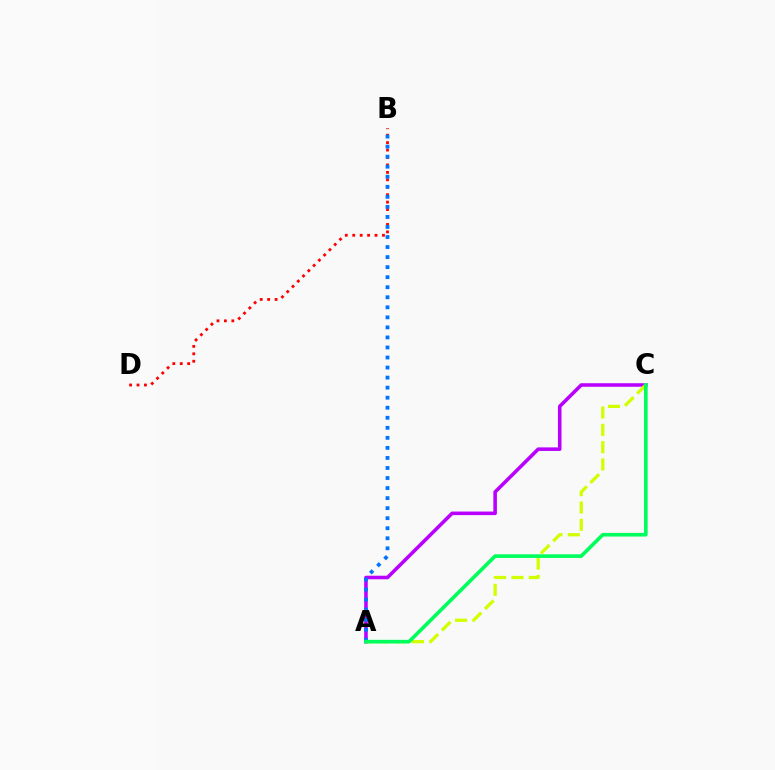{('A', 'C'): [{'color': '#b900ff', 'line_style': 'solid', 'thickness': 2.56}, {'color': '#d1ff00', 'line_style': 'dashed', 'thickness': 2.35}, {'color': '#00ff5c', 'line_style': 'solid', 'thickness': 2.62}], ('B', 'D'): [{'color': '#ff0000', 'line_style': 'dotted', 'thickness': 2.02}], ('A', 'B'): [{'color': '#0074ff', 'line_style': 'dotted', 'thickness': 2.73}]}